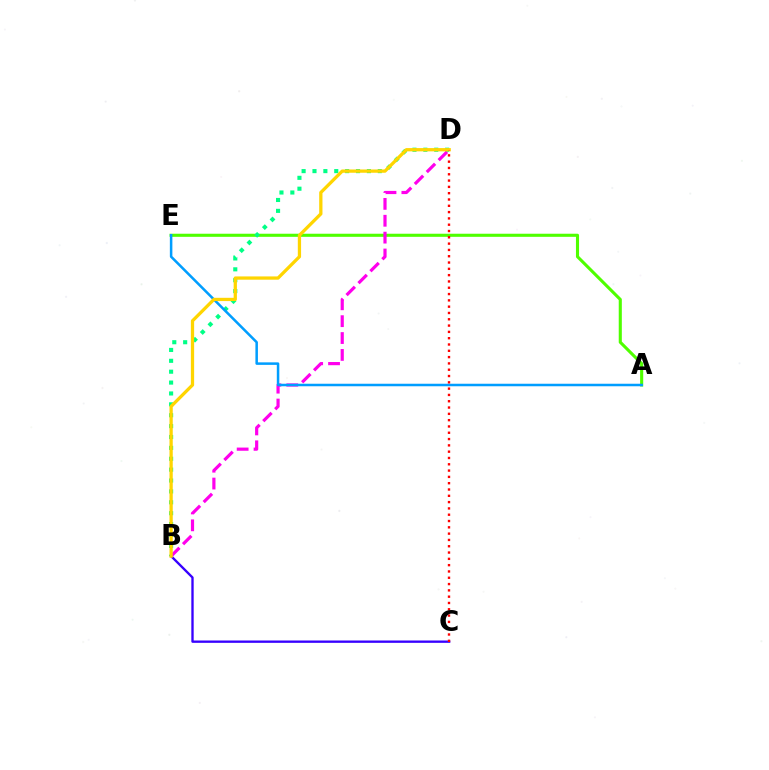{('B', 'C'): [{'color': '#3700ff', 'line_style': 'solid', 'thickness': 1.69}], ('A', 'E'): [{'color': '#4fff00', 'line_style': 'solid', 'thickness': 2.23}, {'color': '#009eff', 'line_style': 'solid', 'thickness': 1.81}], ('B', 'D'): [{'color': '#00ff86', 'line_style': 'dotted', 'thickness': 2.96}, {'color': '#ff00ed', 'line_style': 'dashed', 'thickness': 2.29}, {'color': '#ffd500', 'line_style': 'solid', 'thickness': 2.35}], ('C', 'D'): [{'color': '#ff0000', 'line_style': 'dotted', 'thickness': 1.71}]}